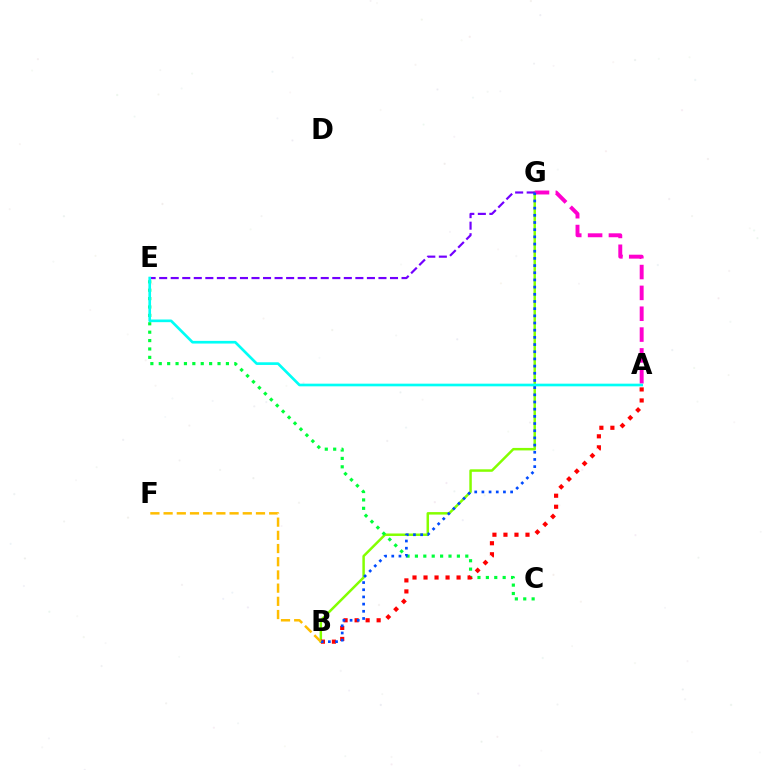{('B', 'G'): [{'color': '#84ff00', 'line_style': 'solid', 'thickness': 1.79}, {'color': '#004bff', 'line_style': 'dotted', 'thickness': 1.95}], ('A', 'G'): [{'color': '#ff00cf', 'line_style': 'dashed', 'thickness': 2.83}], ('C', 'E'): [{'color': '#00ff39', 'line_style': 'dotted', 'thickness': 2.28}], ('E', 'G'): [{'color': '#7200ff', 'line_style': 'dashed', 'thickness': 1.57}], ('A', 'E'): [{'color': '#00fff6', 'line_style': 'solid', 'thickness': 1.92}], ('A', 'B'): [{'color': '#ff0000', 'line_style': 'dotted', 'thickness': 2.99}], ('B', 'F'): [{'color': '#ffbd00', 'line_style': 'dashed', 'thickness': 1.79}]}